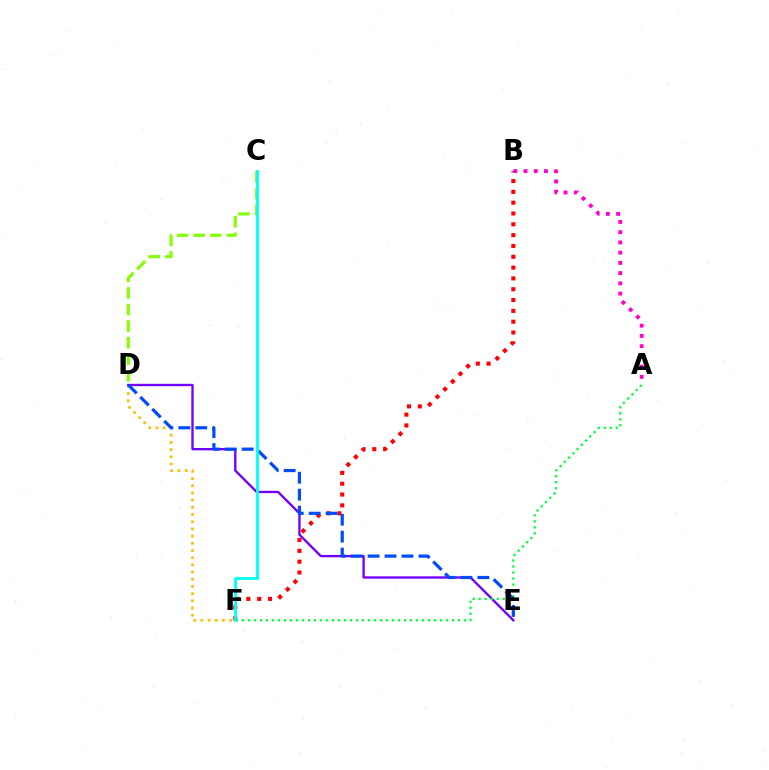{('B', 'F'): [{'color': '#ff0000', 'line_style': 'dotted', 'thickness': 2.94}], ('D', 'F'): [{'color': '#ffbd00', 'line_style': 'dotted', 'thickness': 1.95}], ('D', 'E'): [{'color': '#7200ff', 'line_style': 'solid', 'thickness': 1.69}, {'color': '#004bff', 'line_style': 'dashed', 'thickness': 2.3}], ('A', 'F'): [{'color': '#00ff39', 'line_style': 'dotted', 'thickness': 1.63}], ('A', 'B'): [{'color': '#ff00cf', 'line_style': 'dotted', 'thickness': 2.78}], ('C', 'D'): [{'color': '#84ff00', 'line_style': 'dashed', 'thickness': 2.25}], ('C', 'F'): [{'color': '#00fff6', 'line_style': 'solid', 'thickness': 2.04}]}